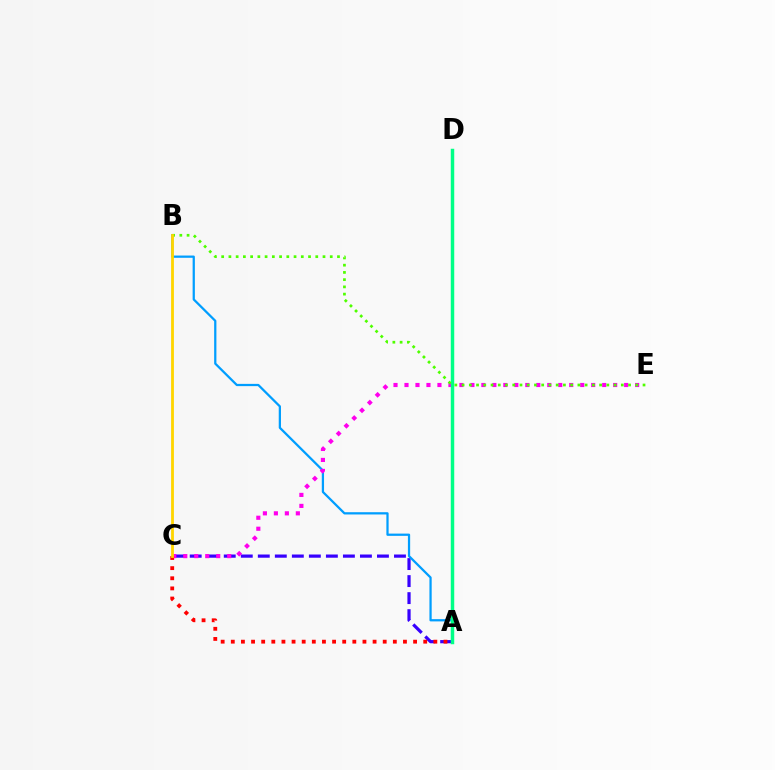{('A', 'C'): [{'color': '#3700ff', 'line_style': 'dashed', 'thickness': 2.31}, {'color': '#ff0000', 'line_style': 'dotted', 'thickness': 2.75}], ('A', 'B'): [{'color': '#009eff', 'line_style': 'solid', 'thickness': 1.62}], ('C', 'E'): [{'color': '#ff00ed', 'line_style': 'dotted', 'thickness': 2.98}], ('A', 'D'): [{'color': '#00ff86', 'line_style': 'solid', 'thickness': 2.49}], ('B', 'E'): [{'color': '#4fff00', 'line_style': 'dotted', 'thickness': 1.97}], ('B', 'C'): [{'color': '#ffd500', 'line_style': 'solid', 'thickness': 2.02}]}